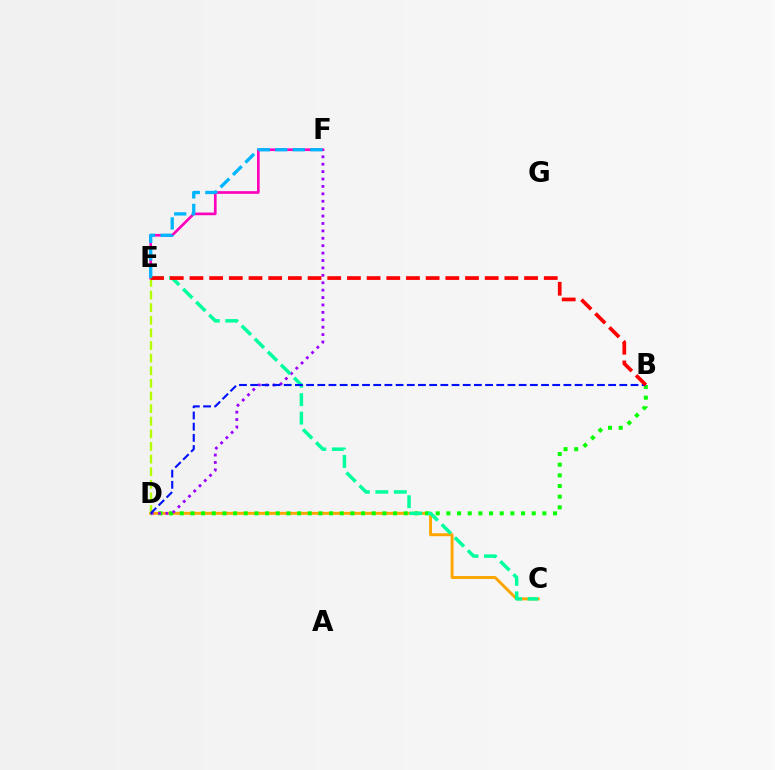{('C', 'D'): [{'color': '#ffa500', 'line_style': 'solid', 'thickness': 2.11}], ('B', 'D'): [{'color': '#08ff00', 'line_style': 'dotted', 'thickness': 2.9}, {'color': '#0010ff', 'line_style': 'dashed', 'thickness': 1.52}], ('D', 'E'): [{'color': '#b3ff00', 'line_style': 'dashed', 'thickness': 1.71}], ('E', 'F'): [{'color': '#ff00bd', 'line_style': 'solid', 'thickness': 1.92}, {'color': '#00b5ff', 'line_style': 'dashed', 'thickness': 2.38}], ('D', 'F'): [{'color': '#9b00ff', 'line_style': 'dotted', 'thickness': 2.01}], ('C', 'E'): [{'color': '#00ff9d', 'line_style': 'dashed', 'thickness': 2.51}], ('B', 'E'): [{'color': '#ff0000', 'line_style': 'dashed', 'thickness': 2.67}]}